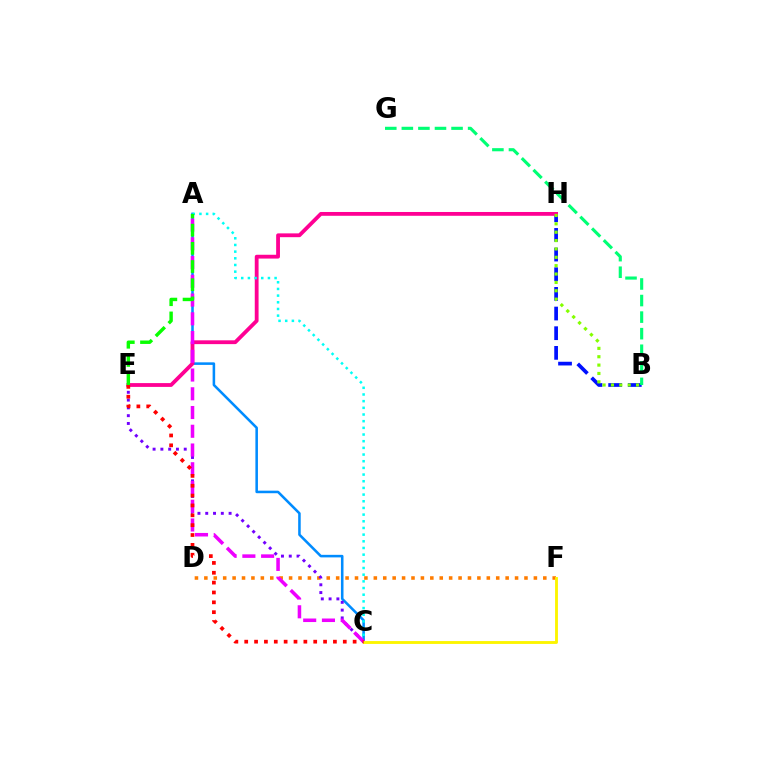{('B', 'H'): [{'color': '#0010ff', 'line_style': 'dashed', 'thickness': 2.67}, {'color': '#84ff00', 'line_style': 'dotted', 'thickness': 2.27}], ('A', 'C'): [{'color': '#008cff', 'line_style': 'solid', 'thickness': 1.84}, {'color': '#00fff6', 'line_style': 'dotted', 'thickness': 1.81}, {'color': '#ee00ff', 'line_style': 'dashed', 'thickness': 2.55}], ('B', 'G'): [{'color': '#00ff74', 'line_style': 'dashed', 'thickness': 2.25}], ('E', 'H'): [{'color': '#ff0094', 'line_style': 'solid', 'thickness': 2.74}], ('D', 'F'): [{'color': '#ff7c00', 'line_style': 'dotted', 'thickness': 2.56}], ('C', 'E'): [{'color': '#7200ff', 'line_style': 'dotted', 'thickness': 2.12}, {'color': '#ff0000', 'line_style': 'dotted', 'thickness': 2.68}], ('C', 'F'): [{'color': '#fcf500', 'line_style': 'solid', 'thickness': 2.06}], ('A', 'E'): [{'color': '#08ff00', 'line_style': 'dashed', 'thickness': 2.47}]}